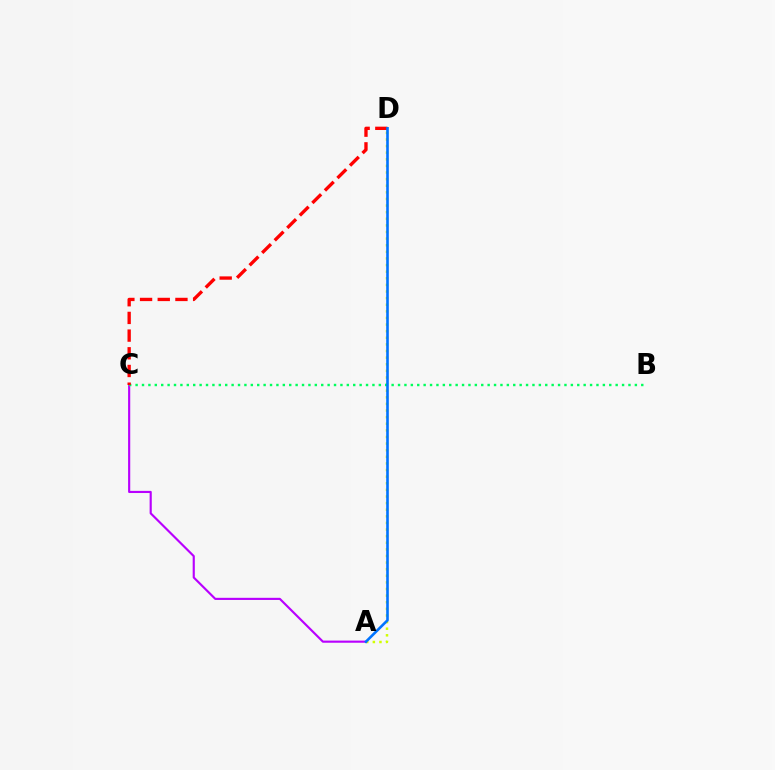{('A', 'D'): [{'color': '#d1ff00', 'line_style': 'dotted', 'thickness': 1.8}, {'color': '#0074ff', 'line_style': 'solid', 'thickness': 1.88}], ('A', 'C'): [{'color': '#b900ff', 'line_style': 'solid', 'thickness': 1.55}], ('B', 'C'): [{'color': '#00ff5c', 'line_style': 'dotted', 'thickness': 1.74}], ('C', 'D'): [{'color': '#ff0000', 'line_style': 'dashed', 'thickness': 2.4}]}